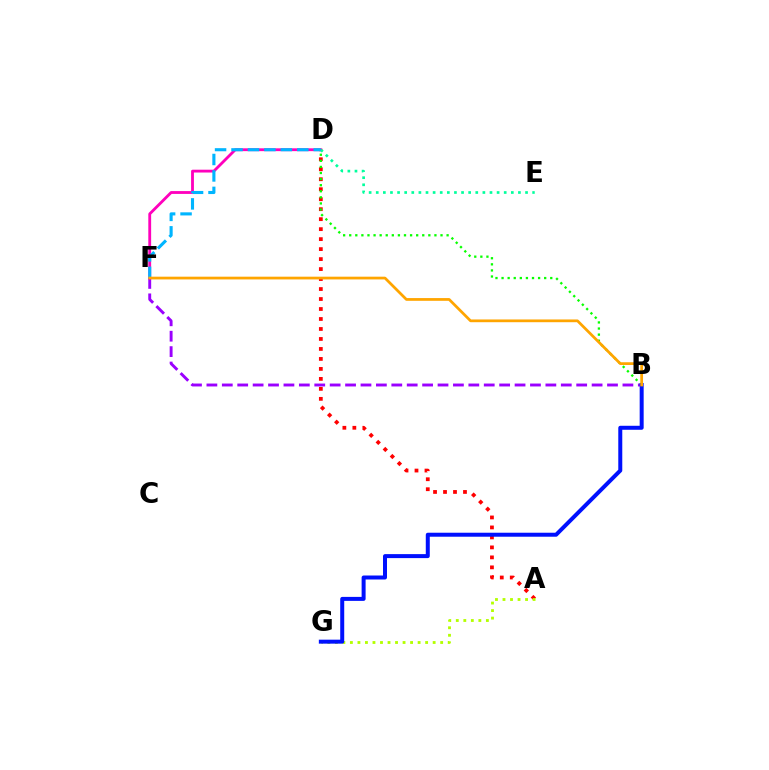{('D', 'F'): [{'color': '#ff00bd', 'line_style': 'solid', 'thickness': 2.04}, {'color': '#00b5ff', 'line_style': 'dashed', 'thickness': 2.23}], ('B', 'F'): [{'color': '#9b00ff', 'line_style': 'dashed', 'thickness': 2.09}, {'color': '#ffa500', 'line_style': 'solid', 'thickness': 1.97}], ('A', 'D'): [{'color': '#ff0000', 'line_style': 'dotted', 'thickness': 2.71}], ('D', 'E'): [{'color': '#00ff9d', 'line_style': 'dotted', 'thickness': 1.93}], ('A', 'G'): [{'color': '#b3ff00', 'line_style': 'dotted', 'thickness': 2.04}], ('B', 'D'): [{'color': '#08ff00', 'line_style': 'dotted', 'thickness': 1.65}], ('B', 'G'): [{'color': '#0010ff', 'line_style': 'solid', 'thickness': 2.87}]}